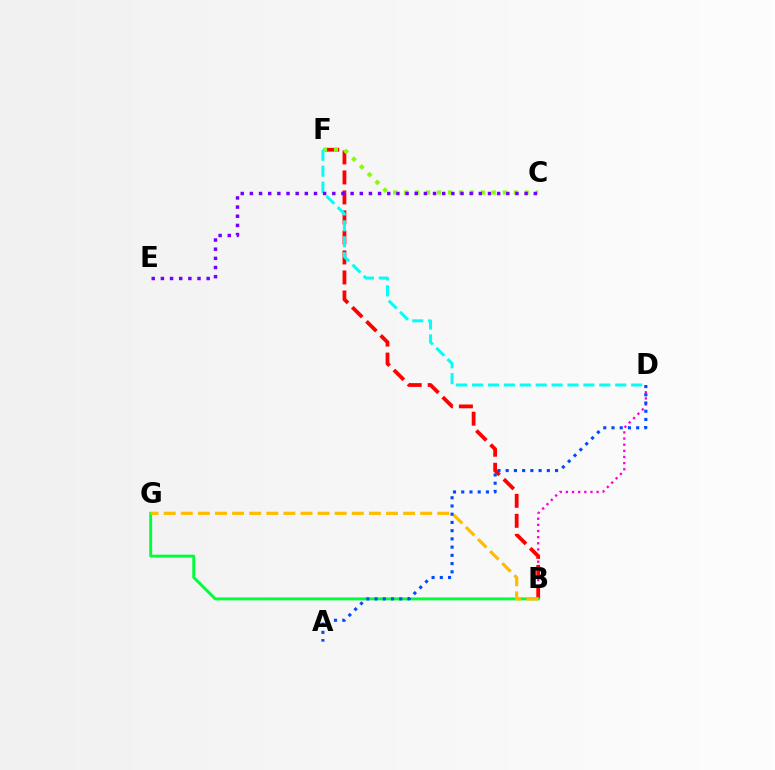{('B', 'D'): [{'color': '#ff00cf', 'line_style': 'dotted', 'thickness': 1.67}], ('B', 'F'): [{'color': '#ff0000', 'line_style': 'dashed', 'thickness': 2.72}], ('C', 'F'): [{'color': '#84ff00', 'line_style': 'dotted', 'thickness': 2.98}], ('D', 'F'): [{'color': '#00fff6', 'line_style': 'dashed', 'thickness': 2.16}], ('C', 'E'): [{'color': '#7200ff', 'line_style': 'dotted', 'thickness': 2.49}], ('B', 'G'): [{'color': '#00ff39', 'line_style': 'solid', 'thickness': 2.1}, {'color': '#ffbd00', 'line_style': 'dashed', 'thickness': 2.32}], ('A', 'D'): [{'color': '#004bff', 'line_style': 'dotted', 'thickness': 2.24}]}